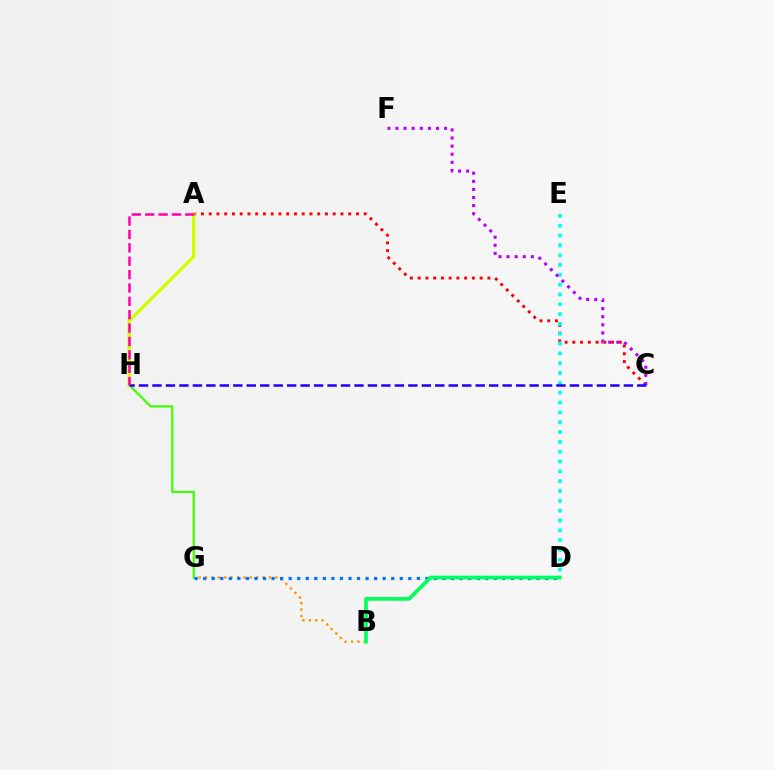{('B', 'G'): [{'color': '#ff9400', 'line_style': 'dotted', 'thickness': 1.73}], ('G', 'H'): [{'color': '#3dff00', 'line_style': 'solid', 'thickness': 1.59}], ('A', 'C'): [{'color': '#ff0000', 'line_style': 'dotted', 'thickness': 2.11}], ('A', 'H'): [{'color': '#d1ff00', 'line_style': 'solid', 'thickness': 2.43}, {'color': '#ff00ac', 'line_style': 'dashed', 'thickness': 1.82}], ('D', 'E'): [{'color': '#00fff6', 'line_style': 'dotted', 'thickness': 2.67}], ('C', 'F'): [{'color': '#b900ff', 'line_style': 'dotted', 'thickness': 2.2}], ('C', 'H'): [{'color': '#2500ff', 'line_style': 'dashed', 'thickness': 1.83}], ('D', 'G'): [{'color': '#0074ff', 'line_style': 'dotted', 'thickness': 2.32}], ('B', 'D'): [{'color': '#00ff5c', 'line_style': 'solid', 'thickness': 2.64}]}